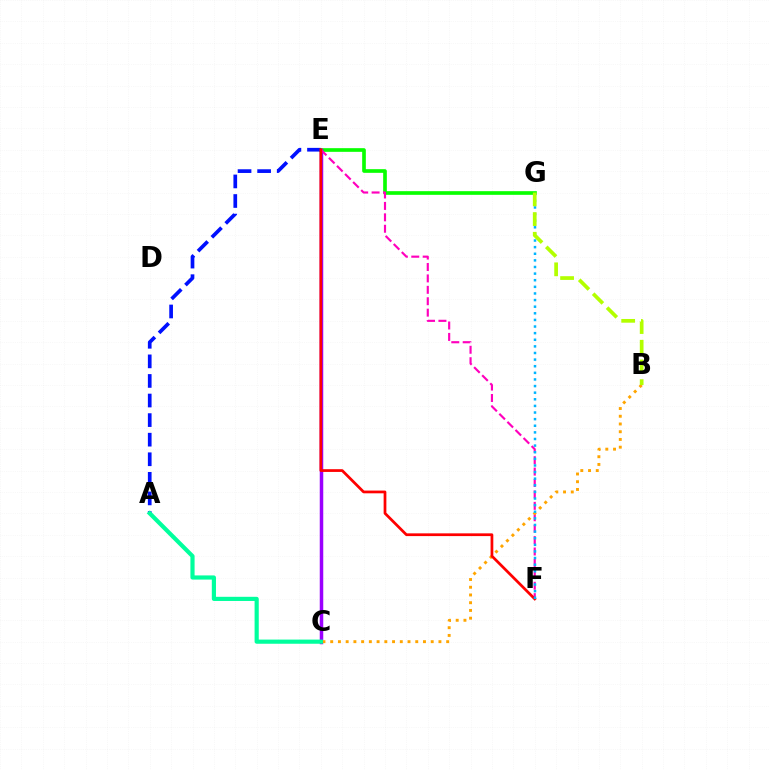{('E', 'G'): [{'color': '#08ff00', 'line_style': 'solid', 'thickness': 2.64}], ('C', 'E'): [{'color': '#9b00ff', 'line_style': 'solid', 'thickness': 2.52}], ('E', 'F'): [{'color': '#ff00bd', 'line_style': 'dashed', 'thickness': 1.55}, {'color': '#ff0000', 'line_style': 'solid', 'thickness': 1.97}], ('A', 'E'): [{'color': '#0010ff', 'line_style': 'dashed', 'thickness': 2.66}], ('B', 'C'): [{'color': '#ffa500', 'line_style': 'dotted', 'thickness': 2.1}], ('F', 'G'): [{'color': '#00b5ff', 'line_style': 'dotted', 'thickness': 1.8}], ('A', 'C'): [{'color': '#00ff9d', 'line_style': 'solid', 'thickness': 3.0}], ('B', 'G'): [{'color': '#b3ff00', 'line_style': 'dashed', 'thickness': 2.68}]}